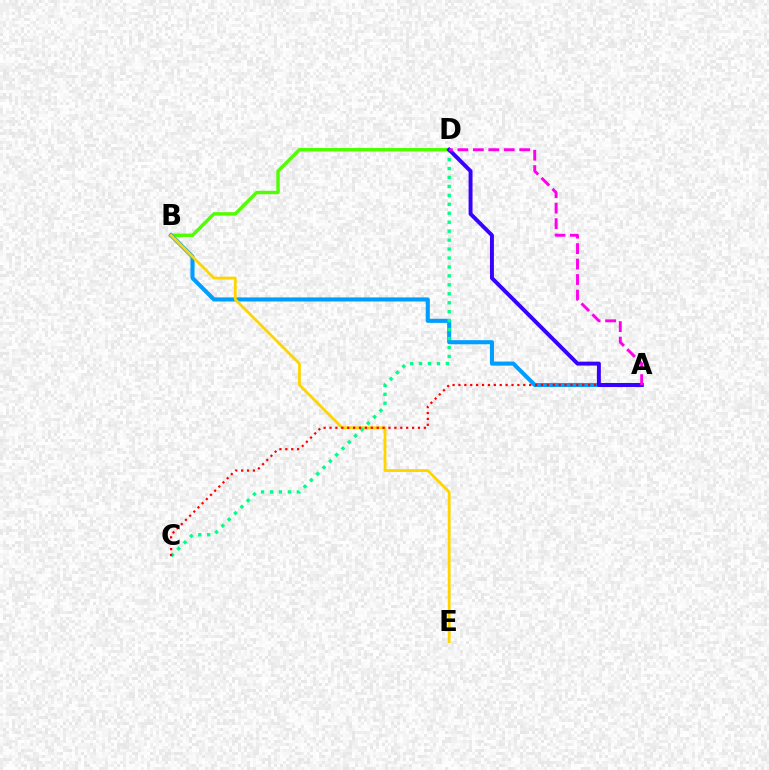{('B', 'D'): [{'color': '#4fff00', 'line_style': 'solid', 'thickness': 2.46}], ('A', 'B'): [{'color': '#009eff', 'line_style': 'solid', 'thickness': 2.94}], ('B', 'E'): [{'color': '#ffd500', 'line_style': 'solid', 'thickness': 2.02}], ('C', 'D'): [{'color': '#00ff86', 'line_style': 'dotted', 'thickness': 2.43}], ('A', 'C'): [{'color': '#ff0000', 'line_style': 'dotted', 'thickness': 1.6}], ('A', 'D'): [{'color': '#3700ff', 'line_style': 'solid', 'thickness': 2.83}, {'color': '#ff00ed', 'line_style': 'dashed', 'thickness': 2.1}]}